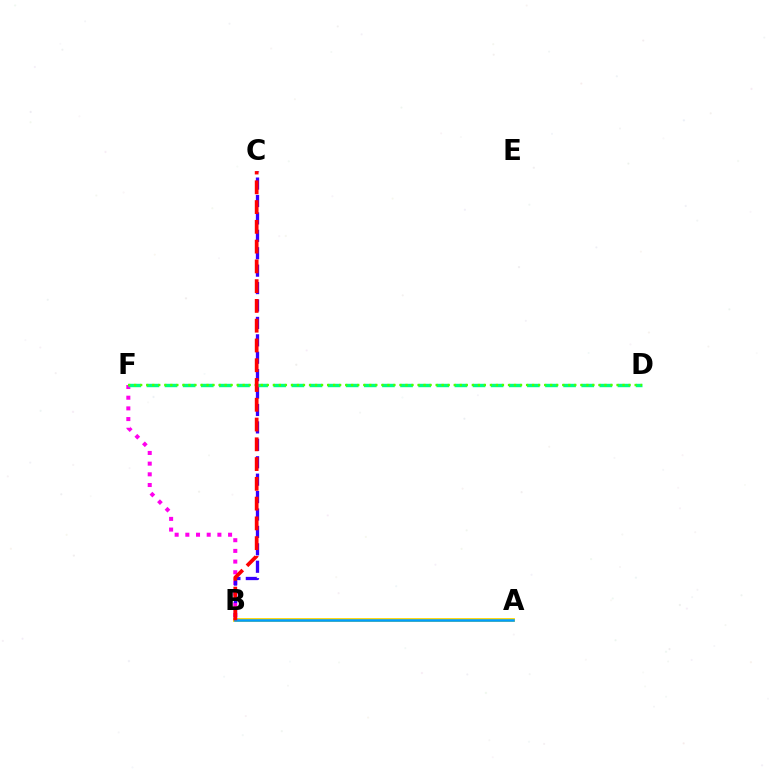{('A', 'B'): [{'color': '#ffd500', 'line_style': 'solid', 'thickness': 2.75}, {'color': '#009eff', 'line_style': 'solid', 'thickness': 1.82}], ('B', 'F'): [{'color': '#ff00ed', 'line_style': 'dotted', 'thickness': 2.9}], ('B', 'C'): [{'color': '#3700ff', 'line_style': 'dashed', 'thickness': 2.37}, {'color': '#ff0000', 'line_style': 'dashed', 'thickness': 2.69}], ('D', 'F'): [{'color': '#00ff86', 'line_style': 'dashed', 'thickness': 2.46}, {'color': '#4fff00', 'line_style': 'dotted', 'thickness': 1.64}]}